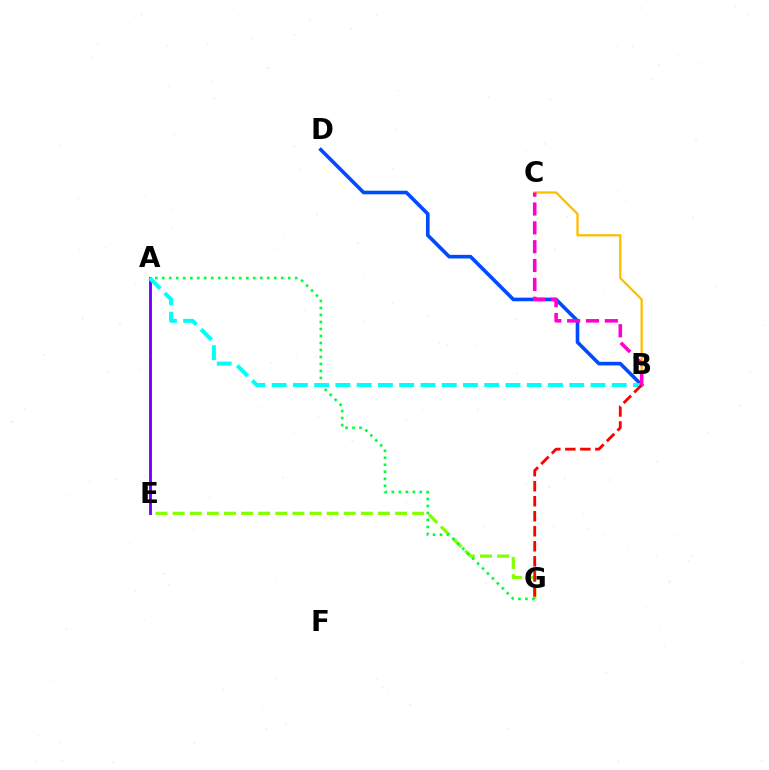{('E', 'G'): [{'color': '#84ff00', 'line_style': 'dashed', 'thickness': 2.32}], ('A', 'E'): [{'color': '#7200ff', 'line_style': 'solid', 'thickness': 2.06}], ('B', 'D'): [{'color': '#004bff', 'line_style': 'solid', 'thickness': 2.61}], ('A', 'G'): [{'color': '#00ff39', 'line_style': 'dotted', 'thickness': 1.9}], ('A', 'B'): [{'color': '#00fff6', 'line_style': 'dashed', 'thickness': 2.89}], ('B', 'C'): [{'color': '#ffbd00', 'line_style': 'solid', 'thickness': 1.64}, {'color': '#ff00cf', 'line_style': 'dashed', 'thickness': 2.56}], ('B', 'G'): [{'color': '#ff0000', 'line_style': 'dashed', 'thickness': 2.04}]}